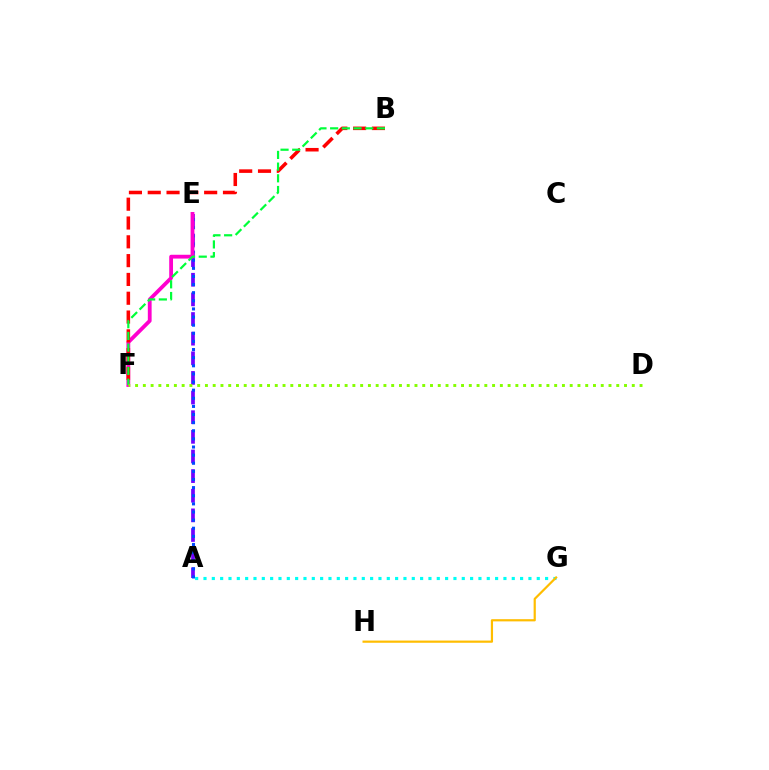{('A', 'E'): [{'color': '#7200ff', 'line_style': 'dashed', 'thickness': 2.67}, {'color': '#004bff', 'line_style': 'dotted', 'thickness': 2.21}], ('E', 'F'): [{'color': '#ff00cf', 'line_style': 'solid', 'thickness': 2.74}], ('A', 'G'): [{'color': '#00fff6', 'line_style': 'dotted', 'thickness': 2.26}], ('B', 'F'): [{'color': '#ff0000', 'line_style': 'dashed', 'thickness': 2.55}, {'color': '#00ff39', 'line_style': 'dashed', 'thickness': 1.59}], ('D', 'F'): [{'color': '#84ff00', 'line_style': 'dotted', 'thickness': 2.11}], ('G', 'H'): [{'color': '#ffbd00', 'line_style': 'solid', 'thickness': 1.58}]}